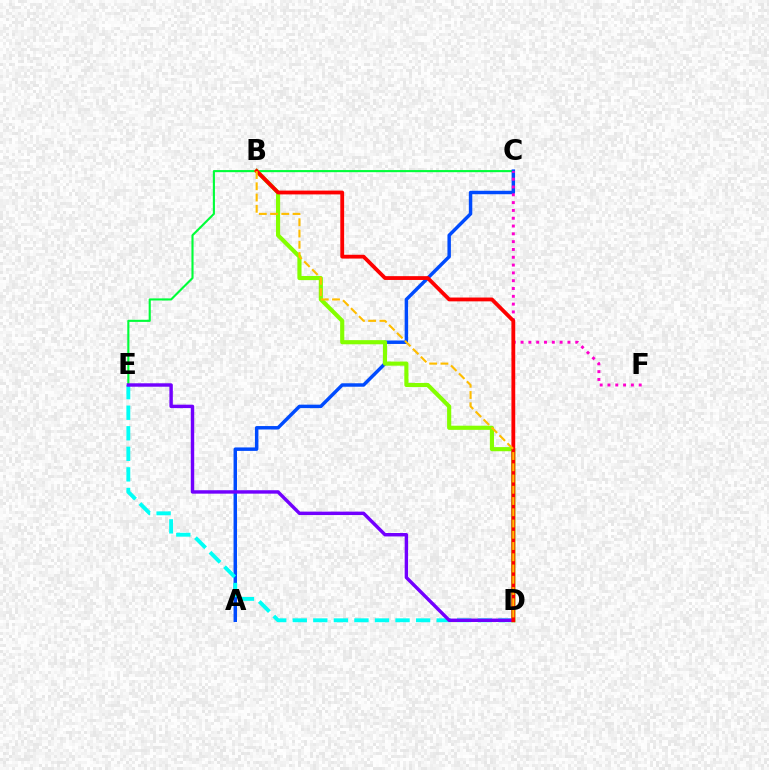{('C', 'E'): [{'color': '#00ff39', 'line_style': 'solid', 'thickness': 1.53}], ('A', 'C'): [{'color': '#004bff', 'line_style': 'solid', 'thickness': 2.49}], ('C', 'F'): [{'color': '#ff00cf', 'line_style': 'dotted', 'thickness': 2.12}], ('B', 'D'): [{'color': '#84ff00', 'line_style': 'solid', 'thickness': 2.98}, {'color': '#ff0000', 'line_style': 'solid', 'thickness': 2.75}, {'color': '#ffbd00', 'line_style': 'dashed', 'thickness': 1.53}], ('D', 'E'): [{'color': '#00fff6', 'line_style': 'dashed', 'thickness': 2.79}, {'color': '#7200ff', 'line_style': 'solid', 'thickness': 2.47}]}